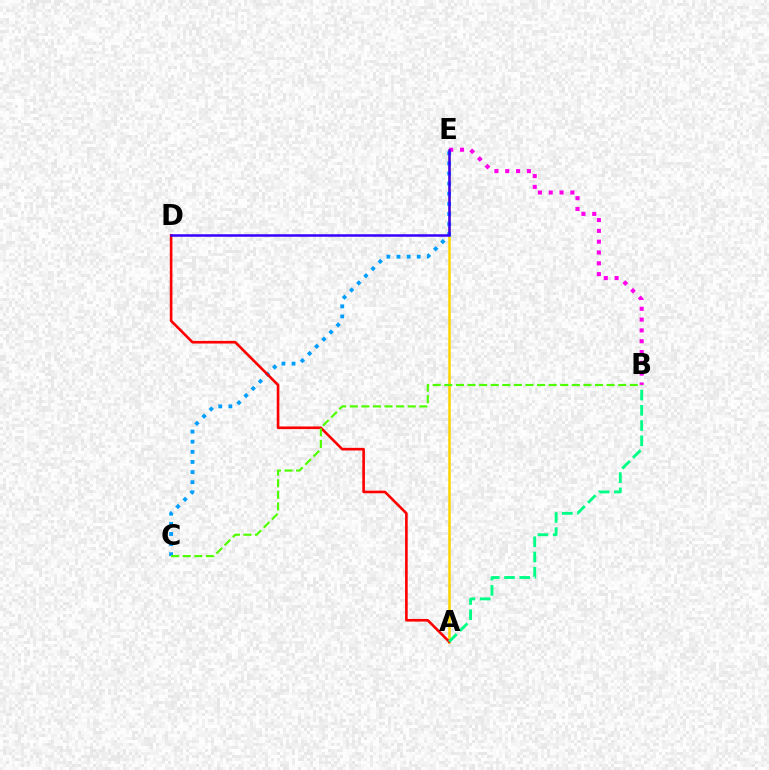{('A', 'E'): [{'color': '#ffd500', 'line_style': 'solid', 'thickness': 1.84}], ('C', 'E'): [{'color': '#009eff', 'line_style': 'dotted', 'thickness': 2.75}], ('A', 'D'): [{'color': '#ff0000', 'line_style': 'solid', 'thickness': 1.89}], ('A', 'B'): [{'color': '#00ff86', 'line_style': 'dashed', 'thickness': 2.07}], ('B', 'E'): [{'color': '#ff00ed', 'line_style': 'dotted', 'thickness': 2.94}], ('D', 'E'): [{'color': '#3700ff', 'line_style': 'solid', 'thickness': 1.8}], ('B', 'C'): [{'color': '#4fff00', 'line_style': 'dashed', 'thickness': 1.57}]}